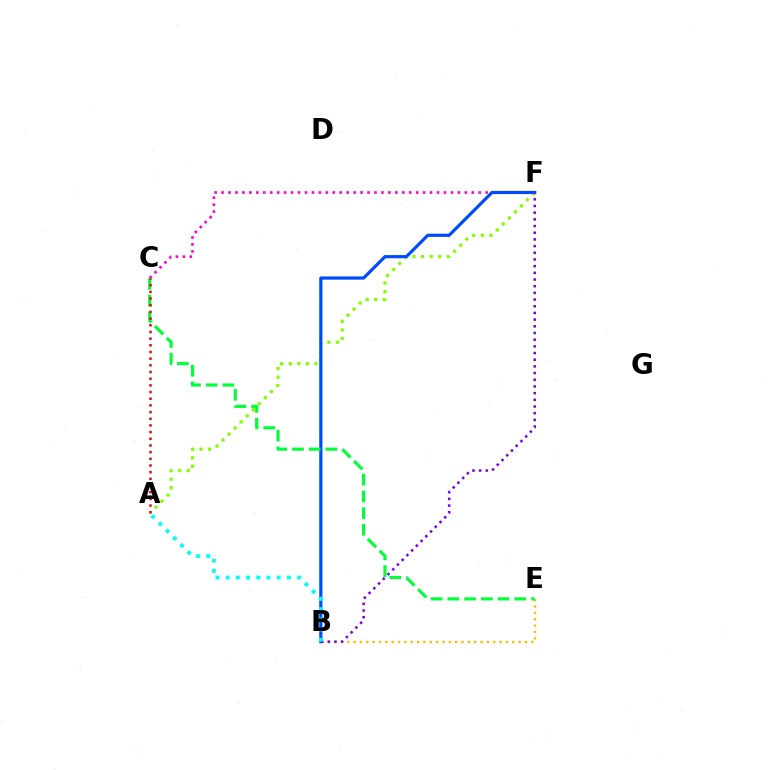{('C', 'F'): [{'color': '#ff00cf', 'line_style': 'dotted', 'thickness': 1.89}], ('A', 'F'): [{'color': '#84ff00', 'line_style': 'dotted', 'thickness': 2.33}], ('B', 'E'): [{'color': '#ffbd00', 'line_style': 'dotted', 'thickness': 1.73}], ('B', 'F'): [{'color': '#004bff', 'line_style': 'solid', 'thickness': 2.29}, {'color': '#7200ff', 'line_style': 'dotted', 'thickness': 1.82}], ('C', 'E'): [{'color': '#00ff39', 'line_style': 'dashed', 'thickness': 2.27}], ('A', 'C'): [{'color': '#ff0000', 'line_style': 'dotted', 'thickness': 1.81}], ('A', 'B'): [{'color': '#00fff6', 'line_style': 'dotted', 'thickness': 2.77}]}